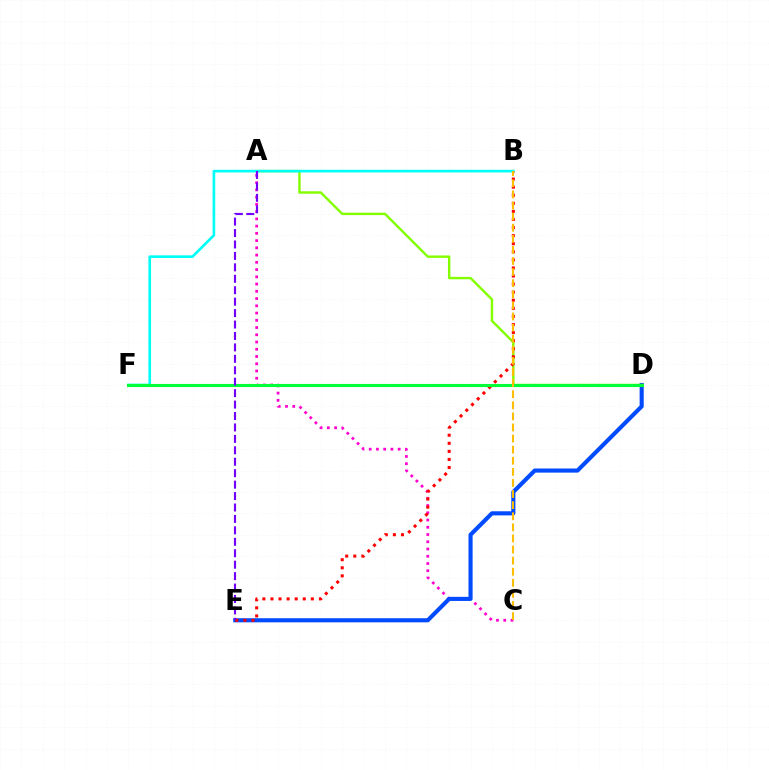{('A', 'C'): [{'color': '#ff00cf', 'line_style': 'dotted', 'thickness': 1.97}], ('D', 'E'): [{'color': '#004bff', 'line_style': 'solid', 'thickness': 2.96}], ('A', 'D'): [{'color': '#84ff00', 'line_style': 'solid', 'thickness': 1.75}], ('B', 'E'): [{'color': '#ff0000', 'line_style': 'dotted', 'thickness': 2.19}], ('B', 'F'): [{'color': '#00fff6', 'line_style': 'solid', 'thickness': 1.91}], ('D', 'F'): [{'color': '#00ff39', 'line_style': 'solid', 'thickness': 2.24}], ('A', 'E'): [{'color': '#7200ff', 'line_style': 'dashed', 'thickness': 1.55}], ('B', 'C'): [{'color': '#ffbd00', 'line_style': 'dashed', 'thickness': 1.51}]}